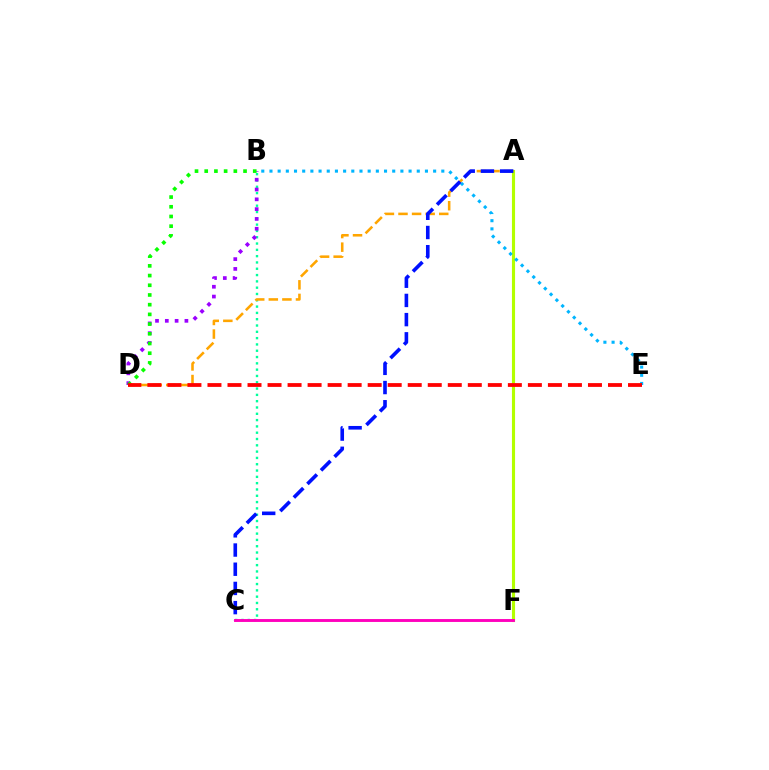{('A', 'F'): [{'color': '#b3ff00', 'line_style': 'solid', 'thickness': 2.24}], ('B', 'E'): [{'color': '#00b5ff', 'line_style': 'dotted', 'thickness': 2.22}], ('B', 'C'): [{'color': '#00ff9d', 'line_style': 'dotted', 'thickness': 1.71}], ('A', 'D'): [{'color': '#ffa500', 'line_style': 'dashed', 'thickness': 1.85}], ('B', 'D'): [{'color': '#9b00ff', 'line_style': 'dotted', 'thickness': 2.66}, {'color': '#08ff00', 'line_style': 'dotted', 'thickness': 2.64}], ('A', 'C'): [{'color': '#0010ff', 'line_style': 'dashed', 'thickness': 2.61}], ('C', 'F'): [{'color': '#ff00bd', 'line_style': 'solid', 'thickness': 2.09}], ('D', 'E'): [{'color': '#ff0000', 'line_style': 'dashed', 'thickness': 2.72}]}